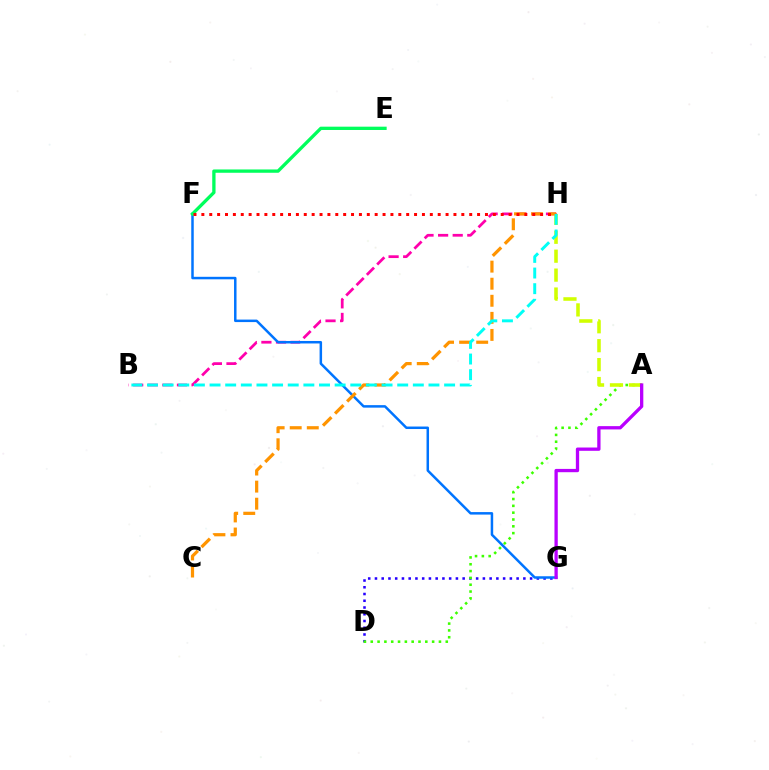{('B', 'H'): [{'color': '#ff00ac', 'line_style': 'dashed', 'thickness': 1.98}, {'color': '#00fff6', 'line_style': 'dashed', 'thickness': 2.12}], ('D', 'G'): [{'color': '#2500ff', 'line_style': 'dotted', 'thickness': 1.83}], ('F', 'G'): [{'color': '#0074ff', 'line_style': 'solid', 'thickness': 1.8}], ('A', 'D'): [{'color': '#3dff00', 'line_style': 'dotted', 'thickness': 1.85}], ('E', 'F'): [{'color': '#00ff5c', 'line_style': 'solid', 'thickness': 2.38}], ('A', 'H'): [{'color': '#d1ff00', 'line_style': 'dashed', 'thickness': 2.57}], ('C', 'H'): [{'color': '#ff9400', 'line_style': 'dashed', 'thickness': 2.32}], ('F', 'H'): [{'color': '#ff0000', 'line_style': 'dotted', 'thickness': 2.14}], ('A', 'G'): [{'color': '#b900ff', 'line_style': 'solid', 'thickness': 2.37}]}